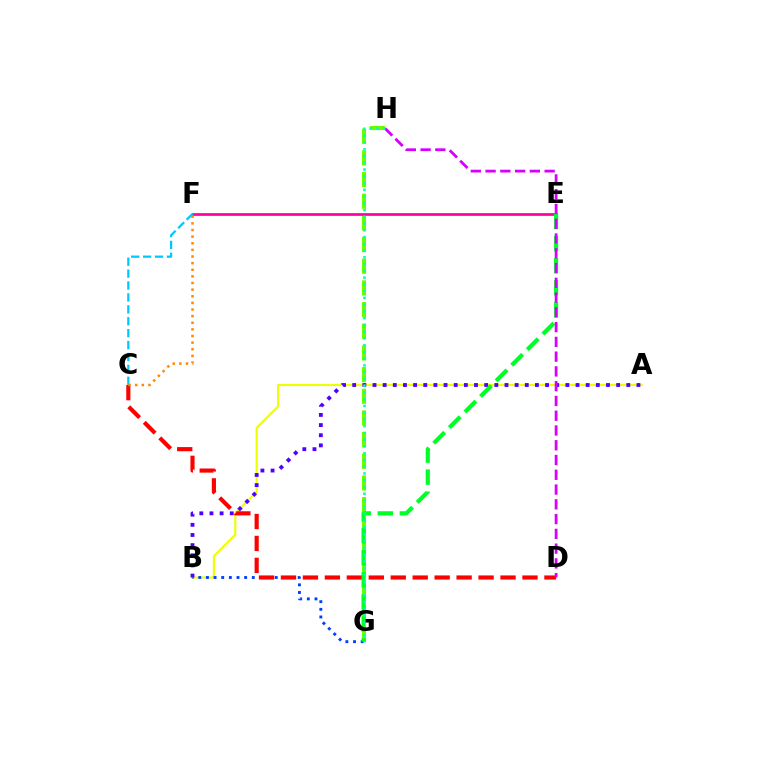{('A', 'B'): [{'color': '#eeff00', 'line_style': 'solid', 'thickness': 1.53}, {'color': '#4f00ff', 'line_style': 'dotted', 'thickness': 2.76}], ('G', 'H'): [{'color': '#66ff00', 'line_style': 'dashed', 'thickness': 2.94}, {'color': '#00ffaf', 'line_style': 'dotted', 'thickness': 1.83}], ('E', 'F'): [{'color': '#ff00a0', 'line_style': 'solid', 'thickness': 1.95}], ('B', 'G'): [{'color': '#003fff', 'line_style': 'dotted', 'thickness': 2.08}], ('C', 'F'): [{'color': '#00c7ff', 'line_style': 'dashed', 'thickness': 1.62}, {'color': '#ff8800', 'line_style': 'dotted', 'thickness': 1.8}], ('C', 'D'): [{'color': '#ff0000', 'line_style': 'dashed', 'thickness': 2.98}], ('E', 'G'): [{'color': '#00ff27', 'line_style': 'dashed', 'thickness': 3.0}], ('D', 'H'): [{'color': '#d600ff', 'line_style': 'dashed', 'thickness': 2.01}]}